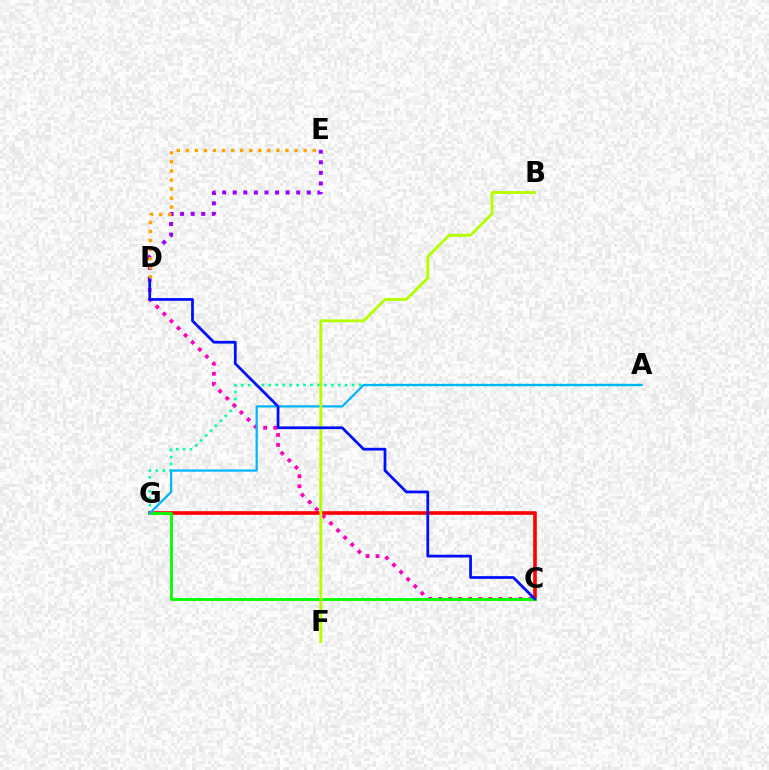{('A', 'G'): [{'color': '#00ff9d', 'line_style': 'dotted', 'thickness': 1.89}, {'color': '#00b5ff', 'line_style': 'solid', 'thickness': 1.61}], ('C', 'G'): [{'color': '#ff0000', 'line_style': 'solid', 'thickness': 2.6}, {'color': '#08ff00', 'line_style': 'solid', 'thickness': 2.07}], ('C', 'D'): [{'color': '#ff00bd', 'line_style': 'dotted', 'thickness': 2.73}, {'color': '#0010ff', 'line_style': 'solid', 'thickness': 1.99}], ('D', 'E'): [{'color': '#9b00ff', 'line_style': 'dotted', 'thickness': 2.87}, {'color': '#ffa500', 'line_style': 'dotted', 'thickness': 2.46}], ('B', 'F'): [{'color': '#b3ff00', 'line_style': 'solid', 'thickness': 2.04}]}